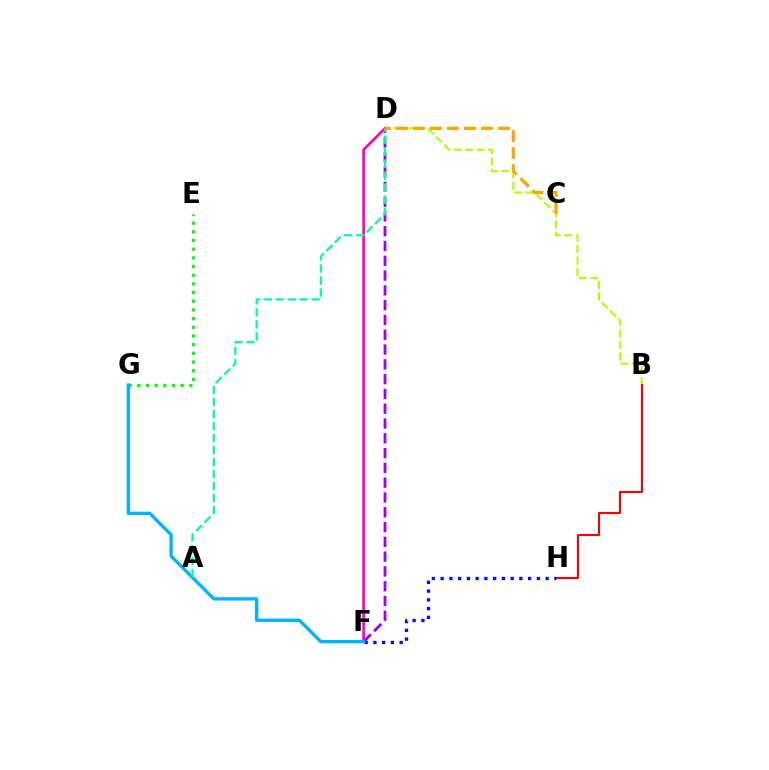{('B', 'D'): [{'color': '#b3ff00', 'line_style': 'dashed', 'thickness': 1.56}], ('B', 'H'): [{'color': '#ff0000', 'line_style': 'solid', 'thickness': 1.5}], ('D', 'F'): [{'color': '#9b00ff', 'line_style': 'dashed', 'thickness': 2.01}, {'color': '#ff00bd', 'line_style': 'solid', 'thickness': 1.89}], ('E', 'G'): [{'color': '#08ff00', 'line_style': 'dotted', 'thickness': 2.36}], ('F', 'H'): [{'color': '#0010ff', 'line_style': 'dotted', 'thickness': 2.38}], ('F', 'G'): [{'color': '#00b5ff', 'line_style': 'solid', 'thickness': 2.39}], ('A', 'D'): [{'color': '#00ff9d', 'line_style': 'dashed', 'thickness': 1.63}], ('C', 'D'): [{'color': '#ffa500', 'line_style': 'dashed', 'thickness': 2.31}]}